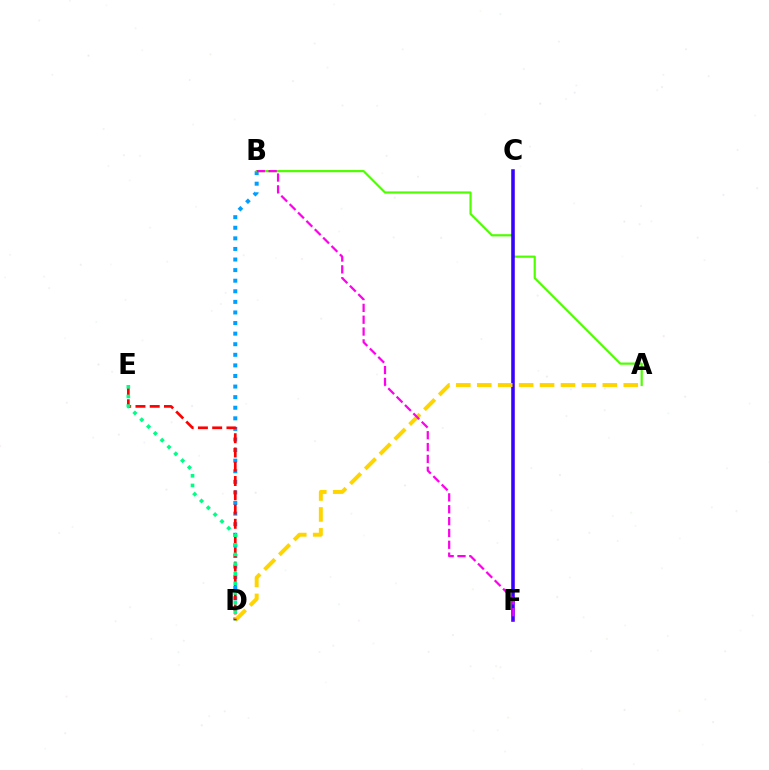{('B', 'D'): [{'color': '#009eff', 'line_style': 'dotted', 'thickness': 2.88}], ('A', 'B'): [{'color': '#4fff00', 'line_style': 'solid', 'thickness': 1.58}], ('C', 'F'): [{'color': '#3700ff', 'line_style': 'solid', 'thickness': 2.56}], ('A', 'D'): [{'color': '#ffd500', 'line_style': 'dashed', 'thickness': 2.84}], ('D', 'E'): [{'color': '#ff0000', 'line_style': 'dashed', 'thickness': 1.94}, {'color': '#00ff86', 'line_style': 'dotted', 'thickness': 2.62}], ('B', 'F'): [{'color': '#ff00ed', 'line_style': 'dashed', 'thickness': 1.61}]}